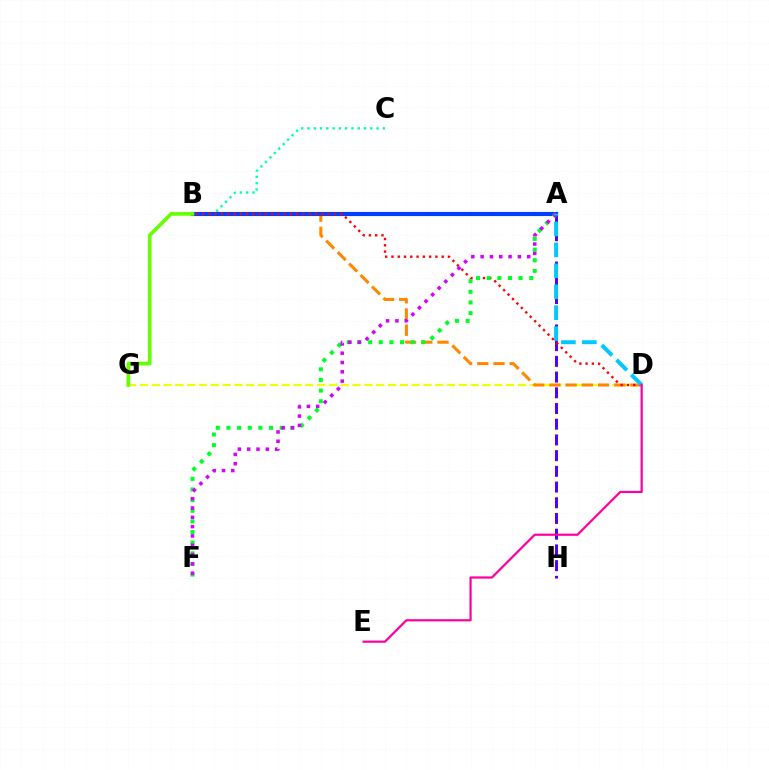{('D', 'G'): [{'color': '#eeff00', 'line_style': 'dashed', 'thickness': 1.6}], ('A', 'H'): [{'color': '#4f00ff', 'line_style': 'dashed', 'thickness': 2.13}], ('B', 'C'): [{'color': '#00ffaf', 'line_style': 'dotted', 'thickness': 1.7}], ('B', 'D'): [{'color': '#ff8800', 'line_style': 'dashed', 'thickness': 2.2}, {'color': '#ff0000', 'line_style': 'dotted', 'thickness': 1.7}], ('A', 'B'): [{'color': '#003fff', 'line_style': 'solid', 'thickness': 2.98}], ('A', 'F'): [{'color': '#00ff27', 'line_style': 'dotted', 'thickness': 2.89}, {'color': '#d600ff', 'line_style': 'dotted', 'thickness': 2.53}], ('B', 'G'): [{'color': '#66ff00', 'line_style': 'solid', 'thickness': 2.63}], ('A', 'D'): [{'color': '#00c7ff', 'line_style': 'dashed', 'thickness': 2.84}], ('D', 'E'): [{'color': '#ff00a0', 'line_style': 'solid', 'thickness': 1.6}]}